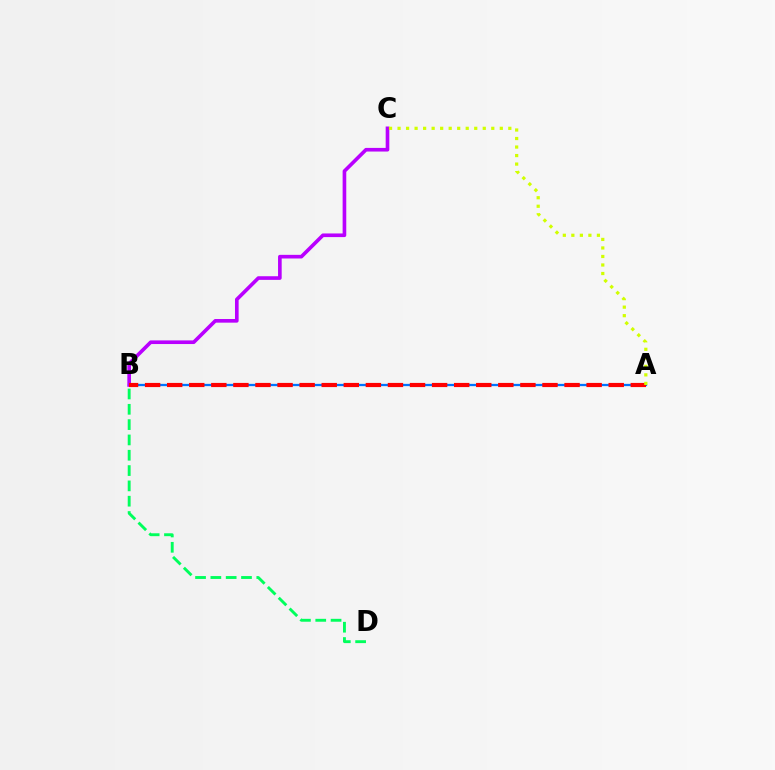{('B', 'D'): [{'color': '#00ff5c', 'line_style': 'dashed', 'thickness': 2.08}], ('A', 'B'): [{'color': '#0074ff', 'line_style': 'solid', 'thickness': 1.64}, {'color': '#ff0000', 'line_style': 'dashed', 'thickness': 3.0}], ('B', 'C'): [{'color': '#b900ff', 'line_style': 'solid', 'thickness': 2.62}], ('A', 'C'): [{'color': '#d1ff00', 'line_style': 'dotted', 'thickness': 2.31}]}